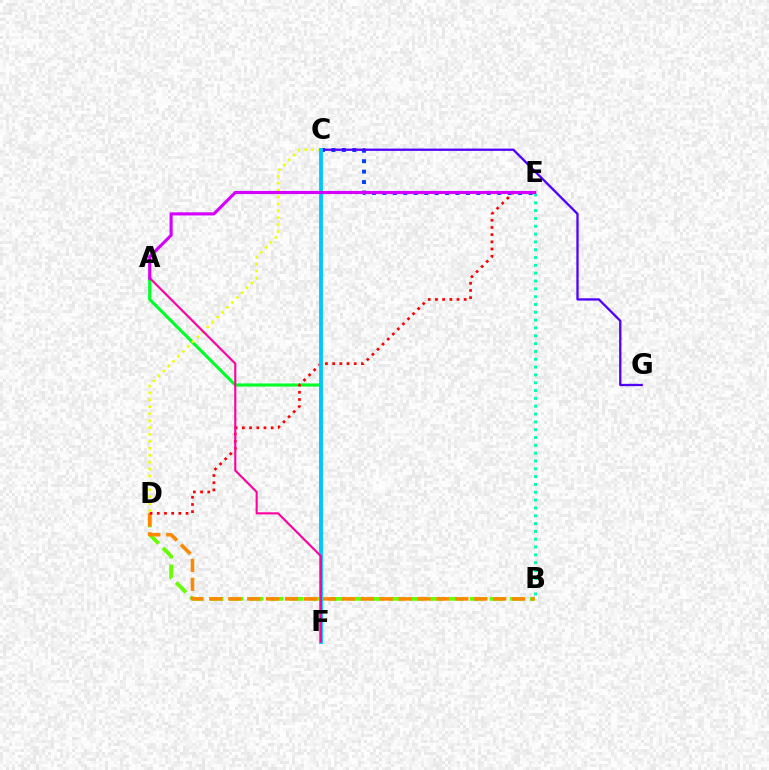{('B', 'D'): [{'color': '#66ff00', 'line_style': 'dashed', 'thickness': 2.72}, {'color': '#ff8800', 'line_style': 'dashed', 'thickness': 2.57}], ('C', 'E'): [{'color': '#003fff', 'line_style': 'dotted', 'thickness': 2.84}], ('A', 'F'): [{'color': '#00ff27', 'line_style': 'solid', 'thickness': 2.25}, {'color': '#ff00a0', 'line_style': 'solid', 'thickness': 1.53}], ('C', 'G'): [{'color': '#4f00ff', 'line_style': 'solid', 'thickness': 1.65}], ('B', 'E'): [{'color': '#00ffaf', 'line_style': 'dotted', 'thickness': 2.13}], ('D', 'E'): [{'color': '#ff0000', 'line_style': 'dotted', 'thickness': 1.95}], ('C', 'D'): [{'color': '#eeff00', 'line_style': 'dotted', 'thickness': 1.88}], ('C', 'F'): [{'color': '#00c7ff', 'line_style': 'solid', 'thickness': 2.75}], ('A', 'E'): [{'color': '#d600ff', 'line_style': 'solid', 'thickness': 2.25}]}